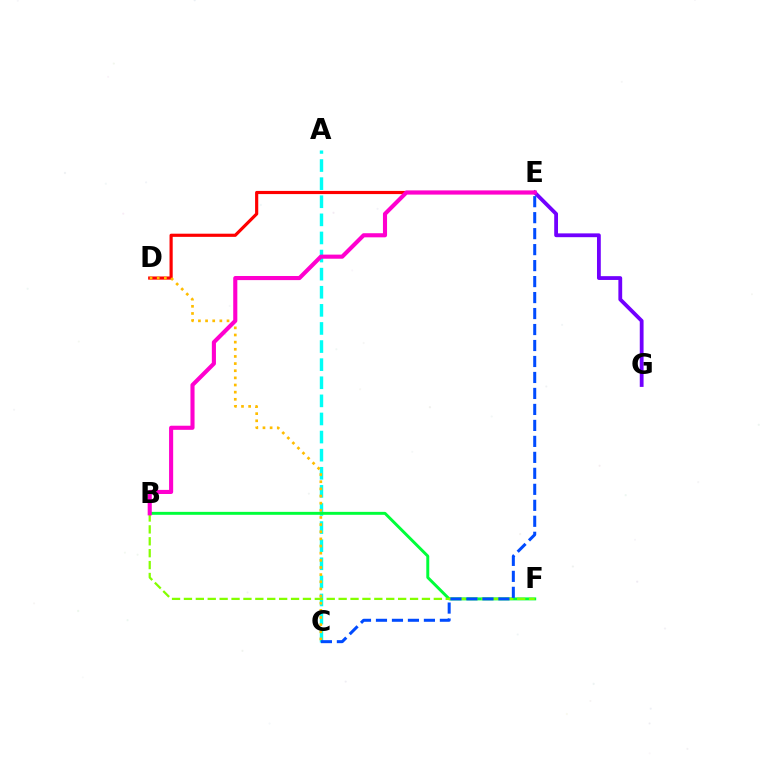{('A', 'C'): [{'color': '#00fff6', 'line_style': 'dashed', 'thickness': 2.46}], ('D', 'E'): [{'color': '#ff0000', 'line_style': 'solid', 'thickness': 2.28}], ('E', 'G'): [{'color': '#7200ff', 'line_style': 'solid', 'thickness': 2.74}], ('B', 'F'): [{'color': '#00ff39', 'line_style': 'solid', 'thickness': 2.12}, {'color': '#84ff00', 'line_style': 'dashed', 'thickness': 1.62}], ('C', 'D'): [{'color': '#ffbd00', 'line_style': 'dotted', 'thickness': 1.94}], ('B', 'E'): [{'color': '#ff00cf', 'line_style': 'solid', 'thickness': 2.95}], ('C', 'E'): [{'color': '#004bff', 'line_style': 'dashed', 'thickness': 2.17}]}